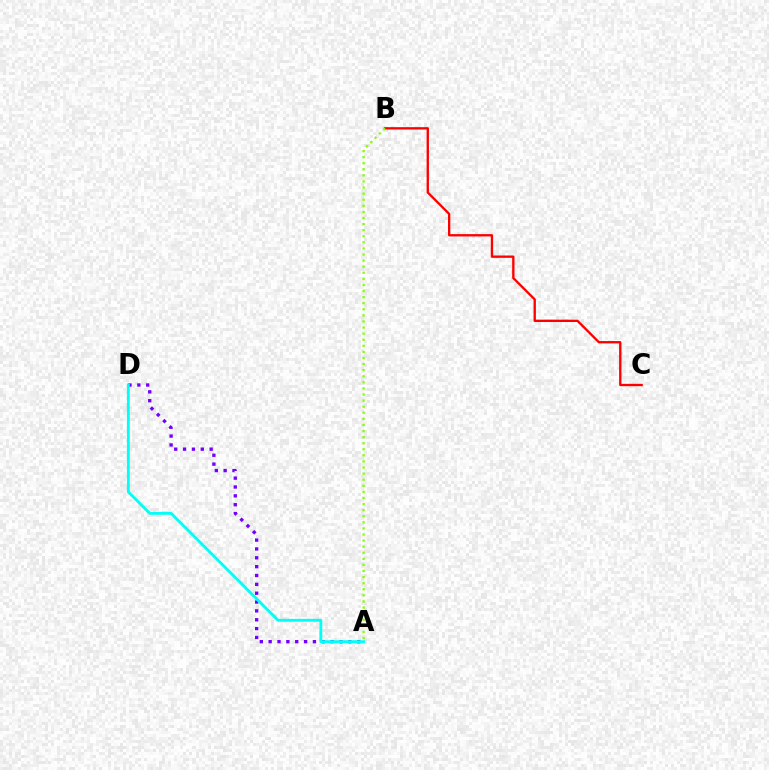{('A', 'D'): [{'color': '#7200ff', 'line_style': 'dotted', 'thickness': 2.4}, {'color': '#00fff6', 'line_style': 'solid', 'thickness': 2.05}], ('B', 'C'): [{'color': '#ff0000', 'line_style': 'solid', 'thickness': 1.68}], ('A', 'B'): [{'color': '#84ff00', 'line_style': 'dotted', 'thickness': 1.65}]}